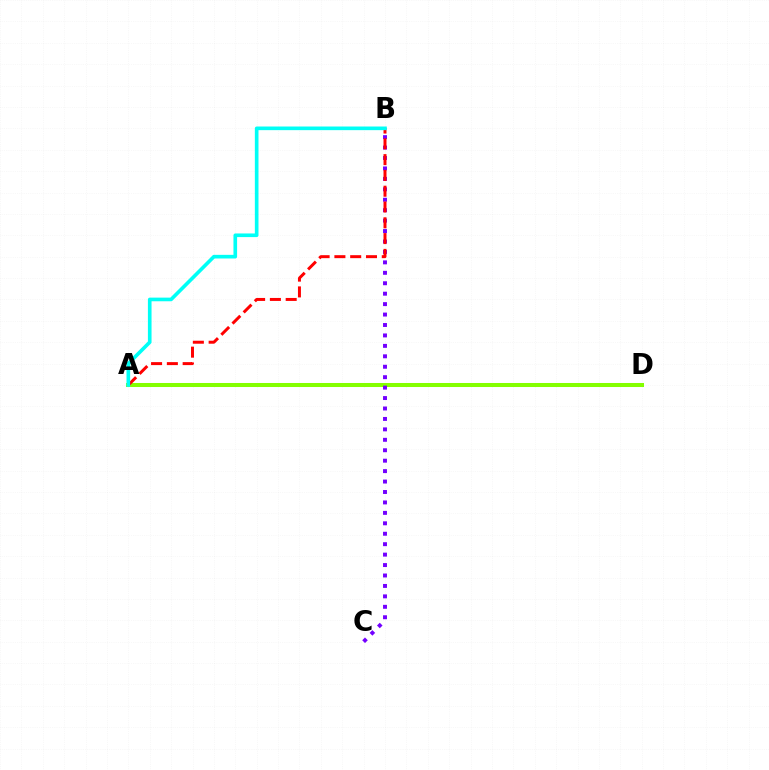{('A', 'D'): [{'color': '#84ff00', 'line_style': 'solid', 'thickness': 2.9}], ('B', 'C'): [{'color': '#7200ff', 'line_style': 'dotted', 'thickness': 2.84}], ('A', 'B'): [{'color': '#ff0000', 'line_style': 'dashed', 'thickness': 2.15}, {'color': '#00fff6', 'line_style': 'solid', 'thickness': 2.62}]}